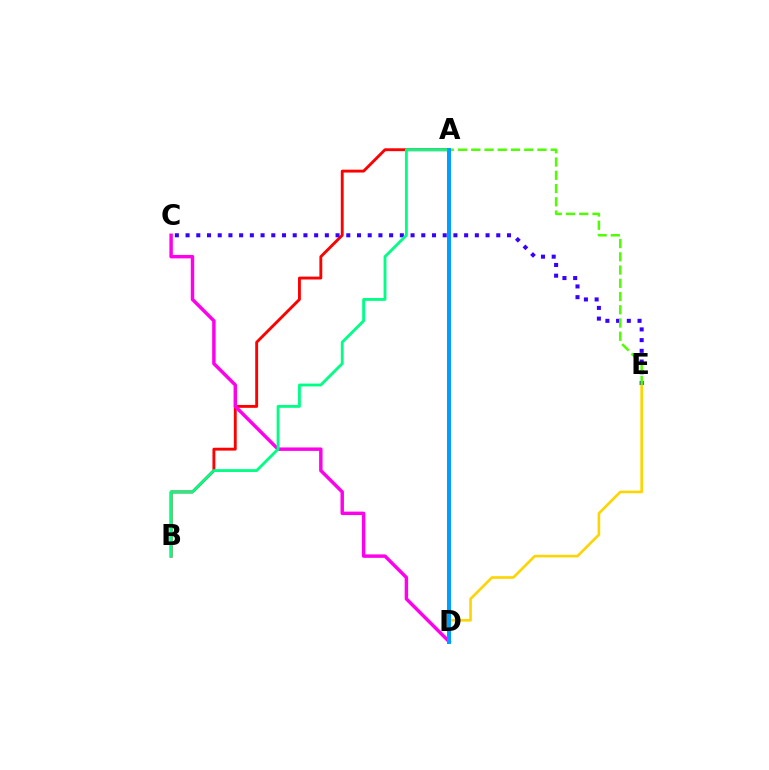{('A', 'B'): [{'color': '#ff0000', 'line_style': 'solid', 'thickness': 2.07}, {'color': '#00ff86', 'line_style': 'solid', 'thickness': 2.05}], ('D', 'E'): [{'color': '#ffd500', 'line_style': 'solid', 'thickness': 1.89}], ('C', 'D'): [{'color': '#ff00ed', 'line_style': 'solid', 'thickness': 2.48}], ('C', 'E'): [{'color': '#3700ff', 'line_style': 'dotted', 'thickness': 2.91}], ('A', 'E'): [{'color': '#4fff00', 'line_style': 'dashed', 'thickness': 1.8}], ('A', 'D'): [{'color': '#009eff', 'line_style': 'solid', 'thickness': 2.86}]}